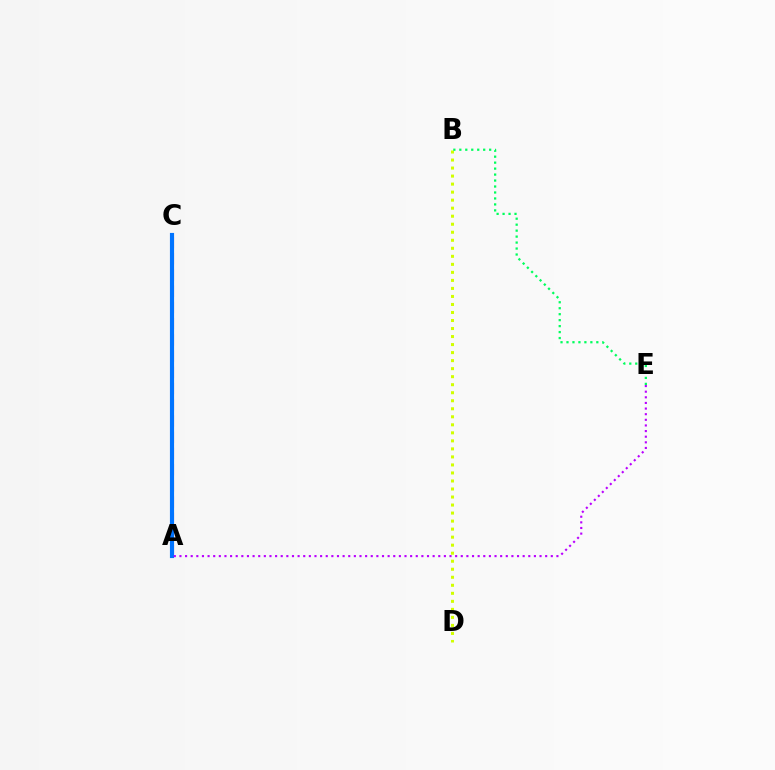{('A', 'C'): [{'color': '#ff0000', 'line_style': 'dashed', 'thickness': 2.2}, {'color': '#0074ff', 'line_style': 'solid', 'thickness': 2.98}], ('B', 'D'): [{'color': '#d1ff00', 'line_style': 'dotted', 'thickness': 2.18}], ('B', 'E'): [{'color': '#00ff5c', 'line_style': 'dotted', 'thickness': 1.62}], ('A', 'E'): [{'color': '#b900ff', 'line_style': 'dotted', 'thickness': 1.53}]}